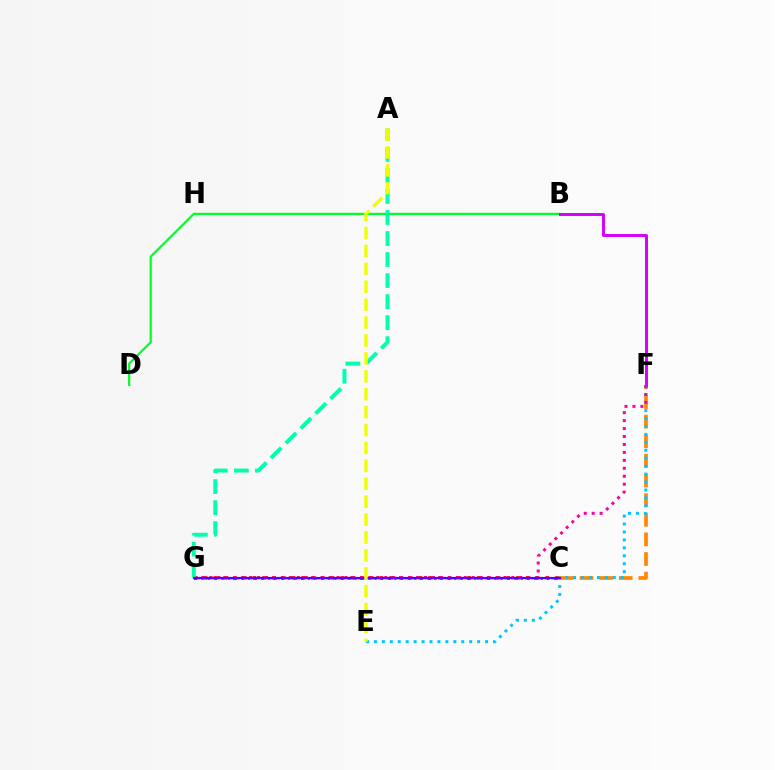{('B', 'D'): [{'color': '#00ff27', 'line_style': 'solid', 'thickness': 1.58}], ('C', 'G'): [{'color': '#ff0000', 'line_style': 'dotted', 'thickness': 2.65}, {'color': '#003fff', 'line_style': 'dotted', 'thickness': 1.81}, {'color': '#66ff00', 'line_style': 'dotted', 'thickness': 1.82}, {'color': '#4f00ff', 'line_style': 'solid', 'thickness': 1.56}], ('C', 'F'): [{'color': '#ff8800', 'line_style': 'dashed', 'thickness': 2.67}], ('E', 'F'): [{'color': '#00c7ff', 'line_style': 'dotted', 'thickness': 2.16}], ('F', 'G'): [{'color': '#ff00a0', 'line_style': 'dotted', 'thickness': 2.16}], ('A', 'G'): [{'color': '#00ffaf', 'line_style': 'dashed', 'thickness': 2.86}], ('B', 'F'): [{'color': '#d600ff', 'line_style': 'solid', 'thickness': 2.13}], ('A', 'E'): [{'color': '#eeff00', 'line_style': 'dashed', 'thickness': 2.43}]}